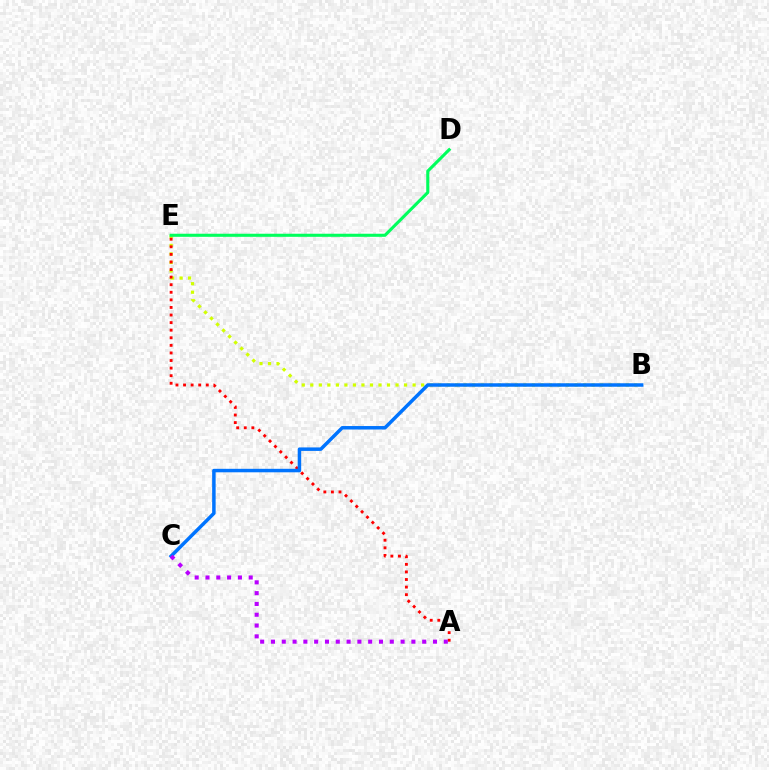{('B', 'E'): [{'color': '#d1ff00', 'line_style': 'dotted', 'thickness': 2.32}], ('A', 'E'): [{'color': '#ff0000', 'line_style': 'dotted', 'thickness': 2.06}], ('B', 'C'): [{'color': '#0074ff', 'line_style': 'solid', 'thickness': 2.51}], ('D', 'E'): [{'color': '#00ff5c', 'line_style': 'solid', 'thickness': 2.22}], ('A', 'C'): [{'color': '#b900ff', 'line_style': 'dotted', 'thickness': 2.94}]}